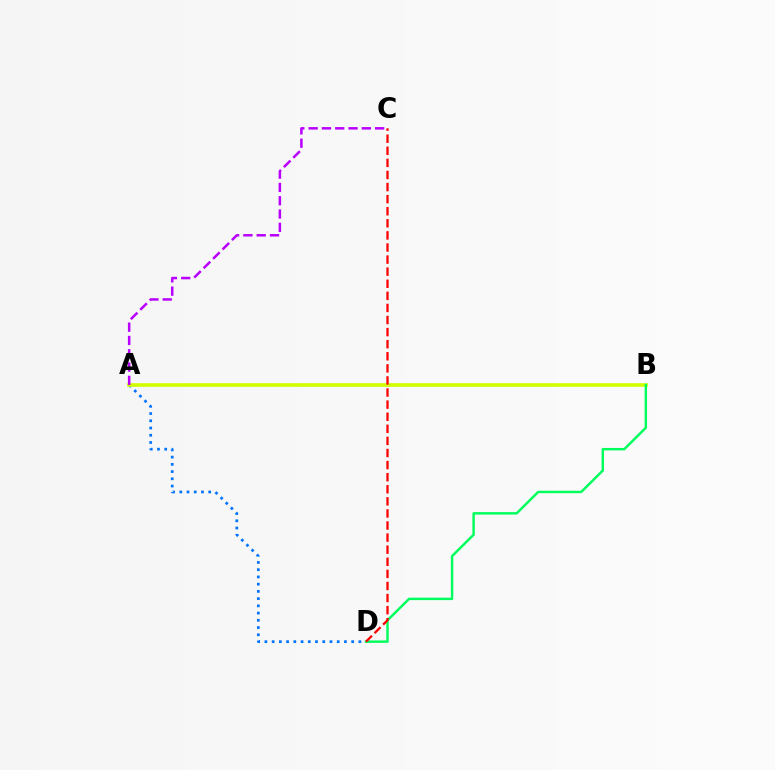{('A', 'D'): [{'color': '#0074ff', 'line_style': 'dotted', 'thickness': 1.96}], ('A', 'B'): [{'color': '#d1ff00', 'line_style': 'solid', 'thickness': 2.63}], ('B', 'D'): [{'color': '#00ff5c', 'line_style': 'solid', 'thickness': 1.76}], ('A', 'C'): [{'color': '#b900ff', 'line_style': 'dashed', 'thickness': 1.81}], ('C', 'D'): [{'color': '#ff0000', 'line_style': 'dashed', 'thickness': 1.64}]}